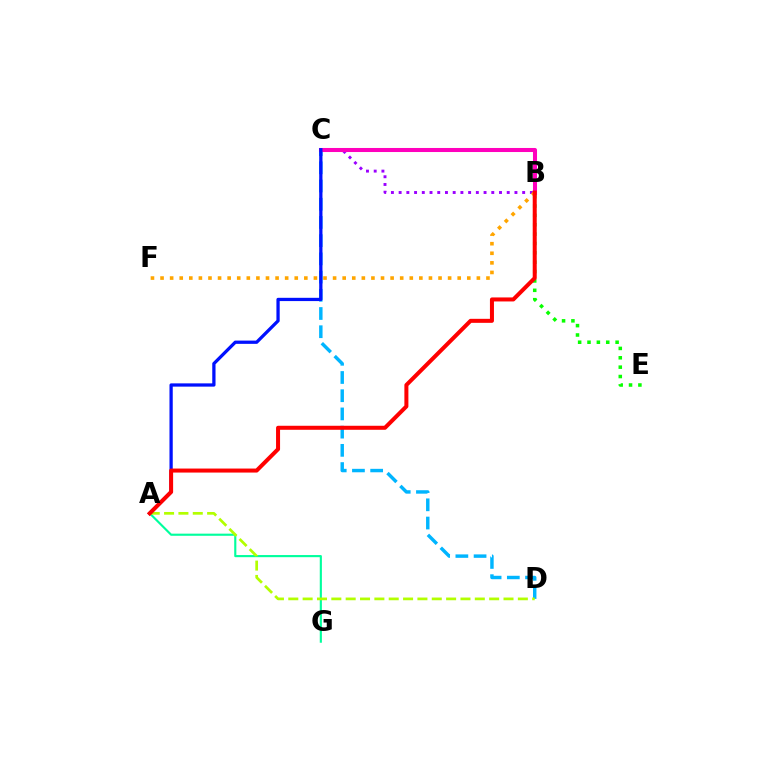{('C', 'D'): [{'color': '#00b5ff', 'line_style': 'dashed', 'thickness': 2.47}], ('B', 'E'): [{'color': '#08ff00', 'line_style': 'dotted', 'thickness': 2.55}], ('B', 'C'): [{'color': '#9b00ff', 'line_style': 'dotted', 'thickness': 2.1}, {'color': '#ff00bd', 'line_style': 'solid', 'thickness': 2.92}], ('A', 'G'): [{'color': '#00ff9d', 'line_style': 'solid', 'thickness': 1.54}], ('A', 'D'): [{'color': '#b3ff00', 'line_style': 'dashed', 'thickness': 1.95}], ('A', 'C'): [{'color': '#0010ff', 'line_style': 'solid', 'thickness': 2.35}], ('B', 'F'): [{'color': '#ffa500', 'line_style': 'dotted', 'thickness': 2.6}], ('A', 'B'): [{'color': '#ff0000', 'line_style': 'solid', 'thickness': 2.89}]}